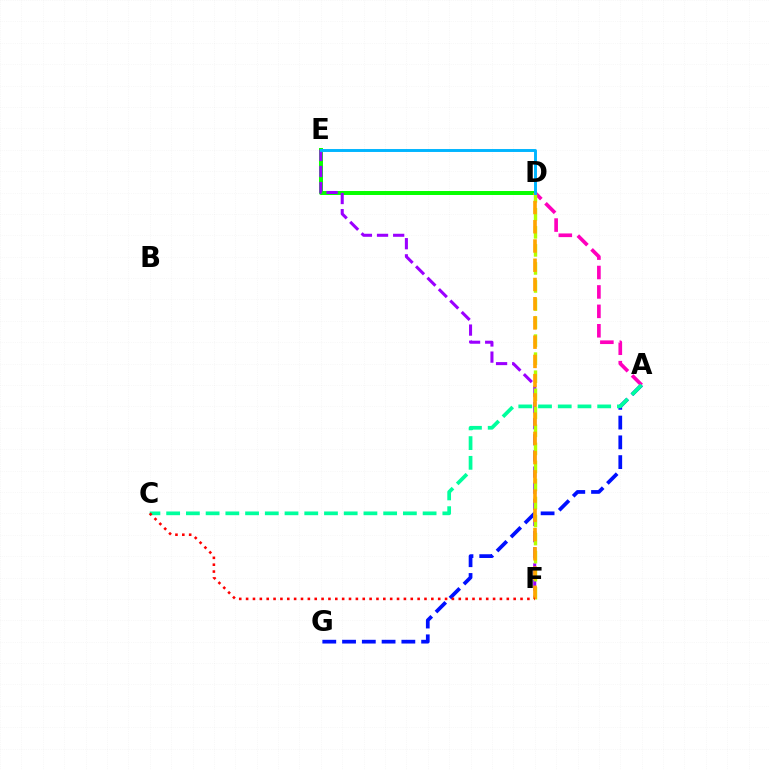{('D', 'E'): [{'color': '#08ff00', 'line_style': 'solid', 'thickness': 2.86}, {'color': '#00b5ff', 'line_style': 'solid', 'thickness': 2.1}], ('A', 'G'): [{'color': '#0010ff', 'line_style': 'dashed', 'thickness': 2.69}], ('A', 'D'): [{'color': '#ff00bd', 'line_style': 'dashed', 'thickness': 2.64}], ('E', 'F'): [{'color': '#9b00ff', 'line_style': 'dashed', 'thickness': 2.19}], ('D', 'F'): [{'color': '#b3ff00', 'line_style': 'dashed', 'thickness': 2.45}, {'color': '#ffa500', 'line_style': 'dashed', 'thickness': 2.61}], ('A', 'C'): [{'color': '#00ff9d', 'line_style': 'dashed', 'thickness': 2.68}], ('C', 'F'): [{'color': '#ff0000', 'line_style': 'dotted', 'thickness': 1.86}]}